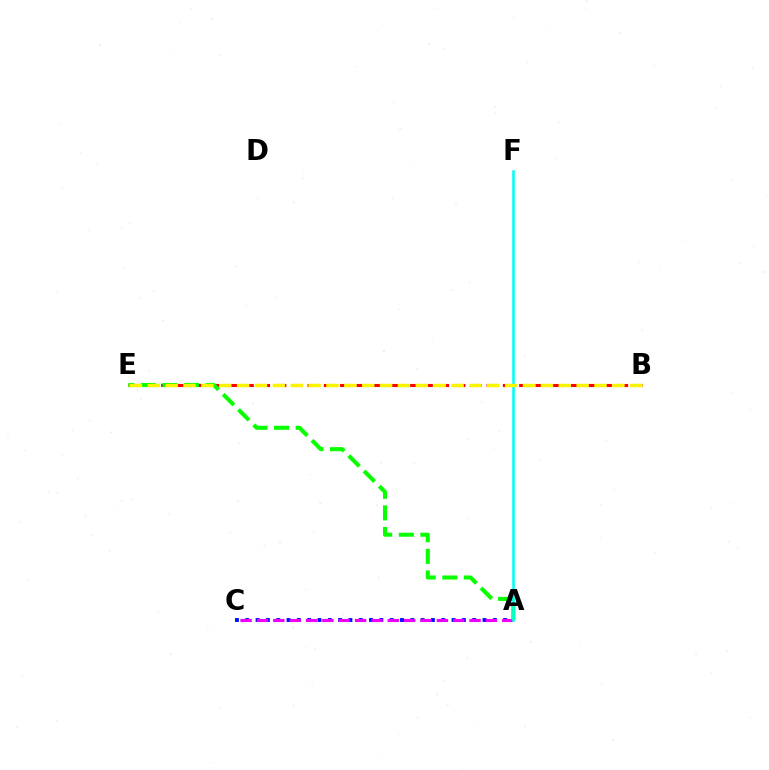{('B', 'E'): [{'color': '#ff0000', 'line_style': 'dashed', 'thickness': 2.21}, {'color': '#fcf500', 'line_style': 'dashed', 'thickness': 2.43}], ('A', 'C'): [{'color': '#0010ff', 'line_style': 'dotted', 'thickness': 2.8}, {'color': '#ee00ff', 'line_style': 'dashed', 'thickness': 2.22}], ('A', 'E'): [{'color': '#08ff00', 'line_style': 'dashed', 'thickness': 2.93}], ('A', 'F'): [{'color': '#00fff6', 'line_style': 'solid', 'thickness': 1.83}]}